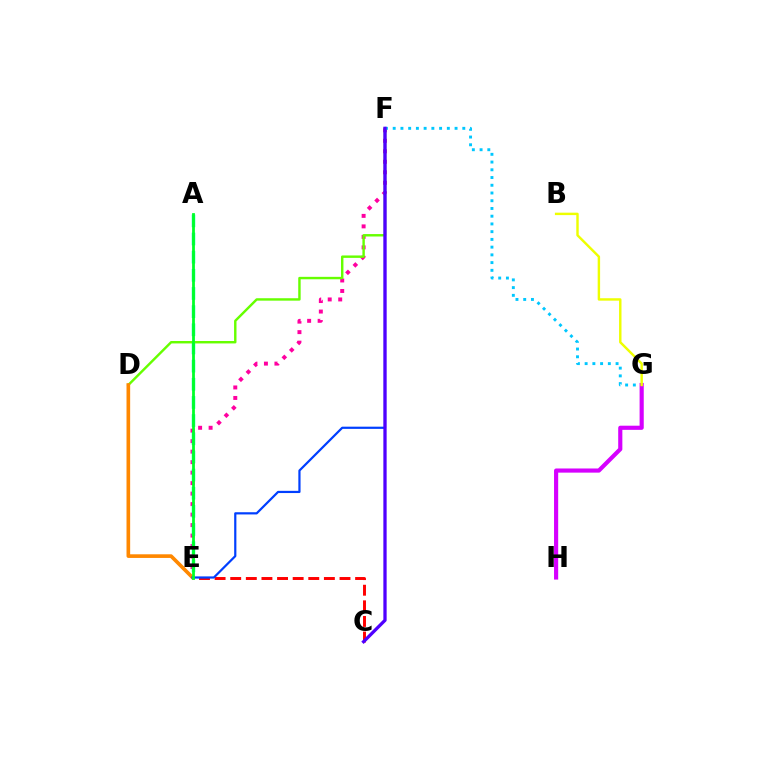{('E', 'F'): [{'color': '#ff00a0', 'line_style': 'dotted', 'thickness': 2.85}, {'color': '#003fff', 'line_style': 'solid', 'thickness': 1.59}], ('F', 'G'): [{'color': '#00c7ff', 'line_style': 'dotted', 'thickness': 2.1}], ('A', 'E'): [{'color': '#00ffaf', 'line_style': 'dashed', 'thickness': 2.47}, {'color': '#00ff27', 'line_style': 'solid', 'thickness': 2.0}], ('C', 'E'): [{'color': '#ff0000', 'line_style': 'dashed', 'thickness': 2.12}], ('D', 'F'): [{'color': '#66ff00', 'line_style': 'solid', 'thickness': 1.75}], ('D', 'E'): [{'color': '#ff8800', 'line_style': 'solid', 'thickness': 2.62}], ('G', 'H'): [{'color': '#d600ff', 'line_style': 'solid', 'thickness': 2.99}], ('C', 'F'): [{'color': '#4f00ff', 'line_style': 'solid', 'thickness': 2.36}], ('B', 'G'): [{'color': '#eeff00', 'line_style': 'solid', 'thickness': 1.75}]}